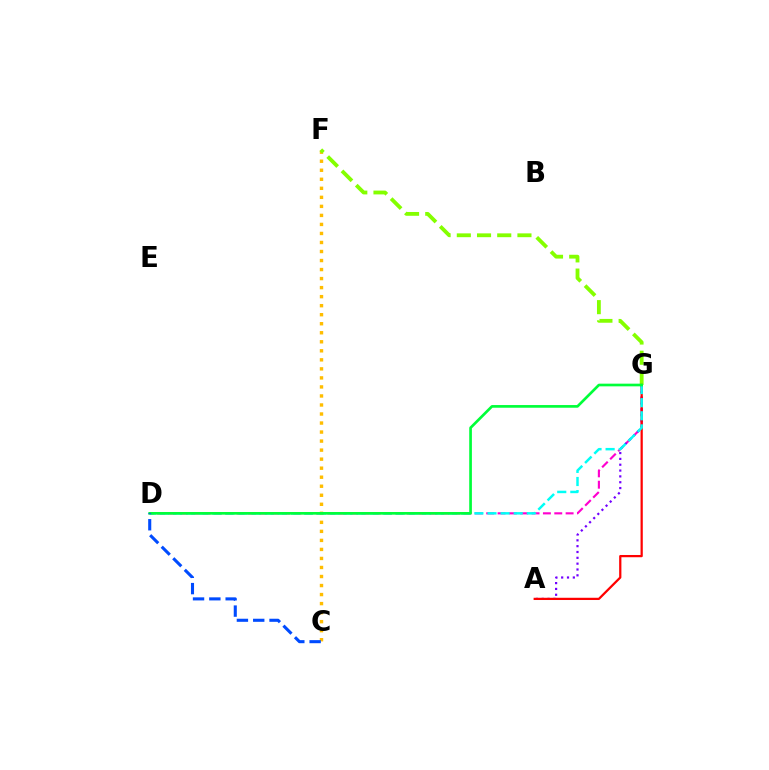{('D', 'G'): [{'color': '#ff00cf', 'line_style': 'dashed', 'thickness': 1.54}, {'color': '#00fff6', 'line_style': 'dashed', 'thickness': 1.78}, {'color': '#00ff39', 'line_style': 'solid', 'thickness': 1.93}], ('A', 'G'): [{'color': '#7200ff', 'line_style': 'dotted', 'thickness': 1.58}, {'color': '#ff0000', 'line_style': 'solid', 'thickness': 1.61}], ('C', 'F'): [{'color': '#ffbd00', 'line_style': 'dotted', 'thickness': 2.45}], ('F', 'G'): [{'color': '#84ff00', 'line_style': 'dashed', 'thickness': 2.75}], ('C', 'D'): [{'color': '#004bff', 'line_style': 'dashed', 'thickness': 2.22}]}